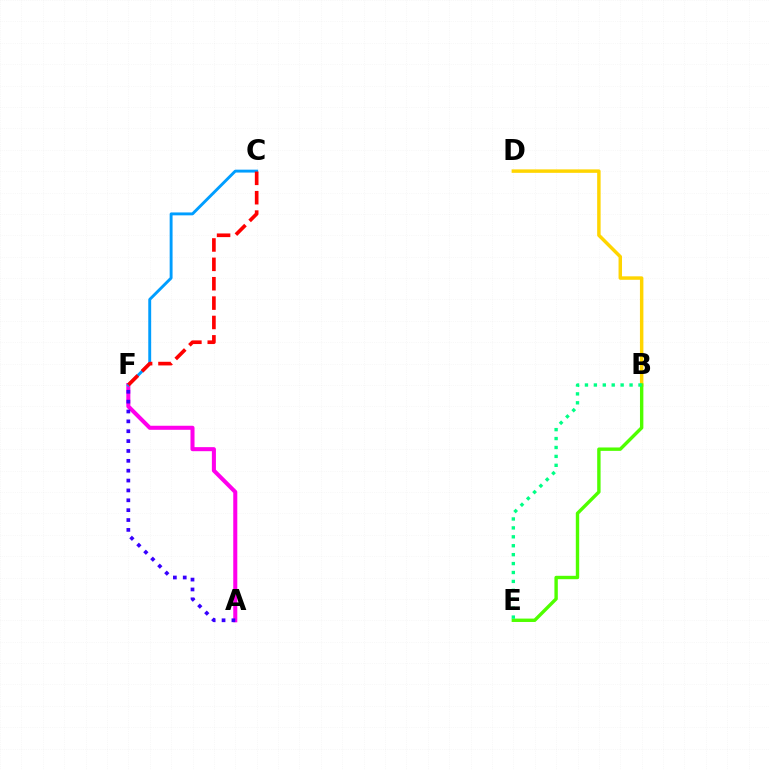{('B', 'D'): [{'color': '#ffd500', 'line_style': 'solid', 'thickness': 2.49}], ('A', 'F'): [{'color': '#ff00ed', 'line_style': 'solid', 'thickness': 2.91}, {'color': '#3700ff', 'line_style': 'dotted', 'thickness': 2.68}], ('B', 'E'): [{'color': '#4fff00', 'line_style': 'solid', 'thickness': 2.44}, {'color': '#00ff86', 'line_style': 'dotted', 'thickness': 2.42}], ('C', 'F'): [{'color': '#009eff', 'line_style': 'solid', 'thickness': 2.09}, {'color': '#ff0000', 'line_style': 'dashed', 'thickness': 2.63}]}